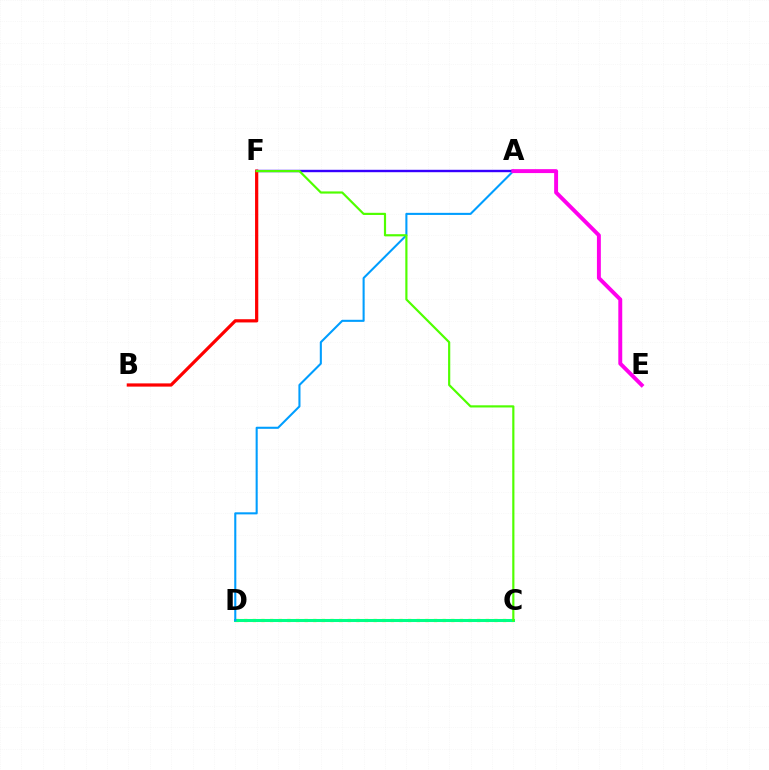{('A', 'F'): [{'color': '#3700ff', 'line_style': 'solid', 'thickness': 1.74}], ('B', 'F'): [{'color': '#ff0000', 'line_style': 'solid', 'thickness': 2.32}], ('C', 'D'): [{'color': '#ffd500', 'line_style': 'dotted', 'thickness': 2.34}, {'color': '#00ff86', 'line_style': 'solid', 'thickness': 2.19}], ('A', 'D'): [{'color': '#009eff', 'line_style': 'solid', 'thickness': 1.5}], ('C', 'F'): [{'color': '#4fff00', 'line_style': 'solid', 'thickness': 1.57}], ('A', 'E'): [{'color': '#ff00ed', 'line_style': 'solid', 'thickness': 2.82}]}